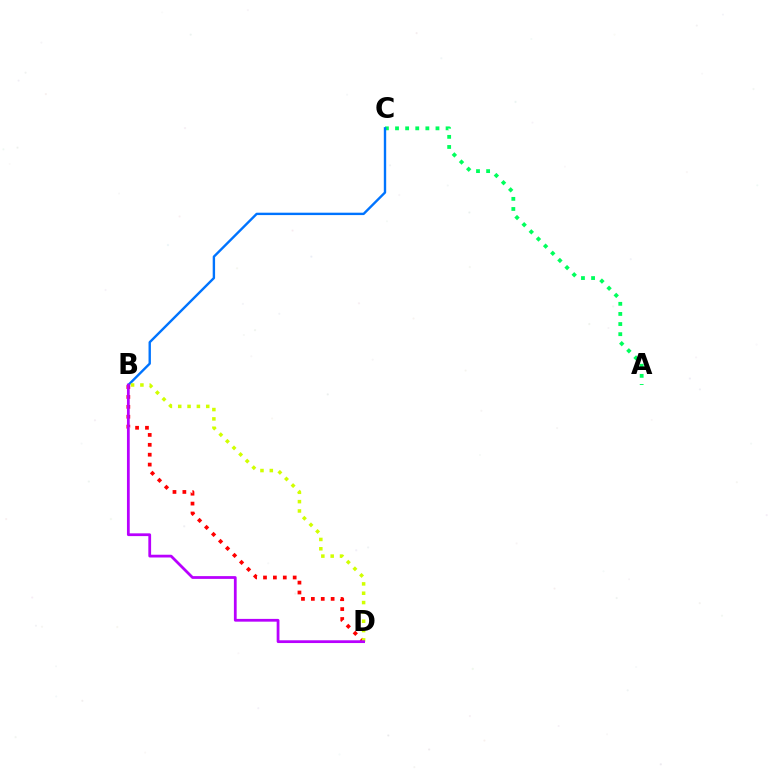{('A', 'C'): [{'color': '#00ff5c', 'line_style': 'dotted', 'thickness': 2.75}], ('B', 'C'): [{'color': '#0074ff', 'line_style': 'solid', 'thickness': 1.72}], ('B', 'D'): [{'color': '#ff0000', 'line_style': 'dotted', 'thickness': 2.69}, {'color': '#d1ff00', 'line_style': 'dotted', 'thickness': 2.54}, {'color': '#b900ff', 'line_style': 'solid', 'thickness': 1.99}]}